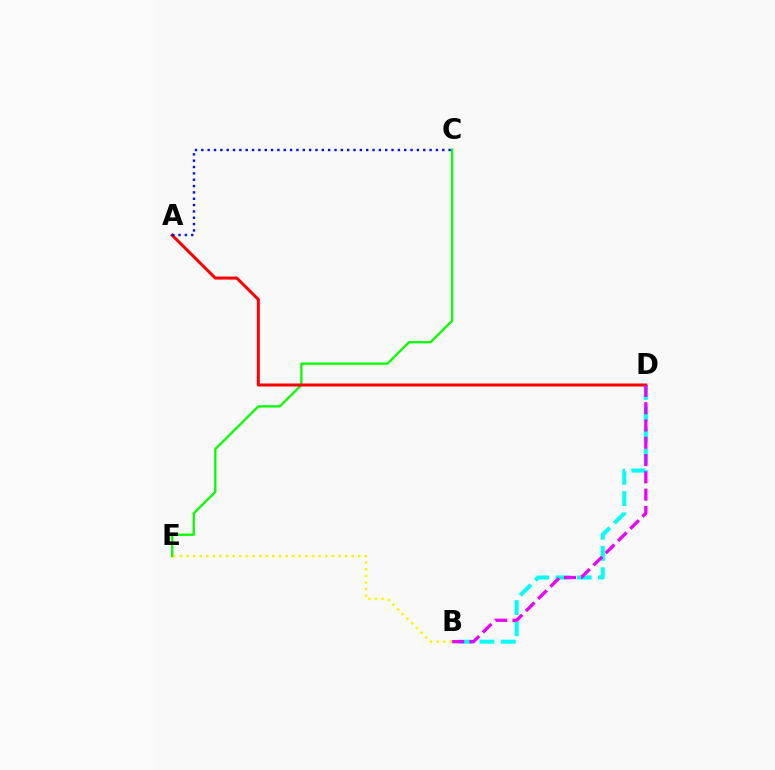{('C', 'E'): [{'color': '#08ff00', 'line_style': 'solid', 'thickness': 1.66}], ('B', 'D'): [{'color': '#00fff6', 'line_style': 'dashed', 'thickness': 2.89}, {'color': '#ee00ff', 'line_style': 'dashed', 'thickness': 2.35}], ('A', 'D'): [{'color': '#ff0000', 'line_style': 'solid', 'thickness': 2.17}], ('A', 'C'): [{'color': '#0010ff', 'line_style': 'dotted', 'thickness': 1.72}], ('B', 'E'): [{'color': '#fcf500', 'line_style': 'dotted', 'thickness': 1.8}]}